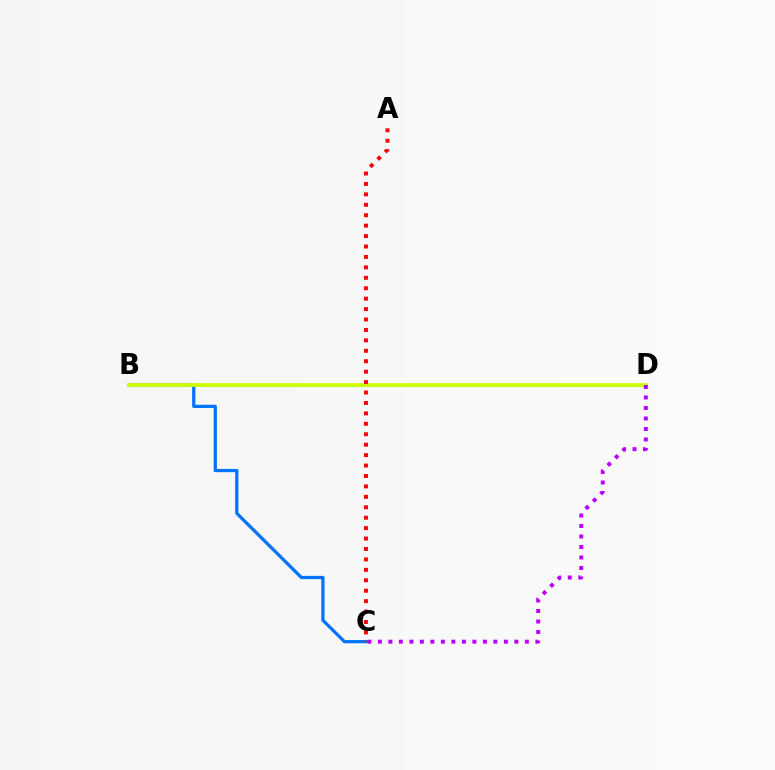{('B', 'D'): [{'color': '#00ff5c', 'line_style': 'solid', 'thickness': 2.06}, {'color': '#d1ff00', 'line_style': 'solid', 'thickness': 2.7}], ('B', 'C'): [{'color': '#0074ff', 'line_style': 'solid', 'thickness': 2.34}], ('C', 'D'): [{'color': '#b900ff', 'line_style': 'dotted', 'thickness': 2.85}], ('A', 'C'): [{'color': '#ff0000', 'line_style': 'dotted', 'thickness': 2.83}]}